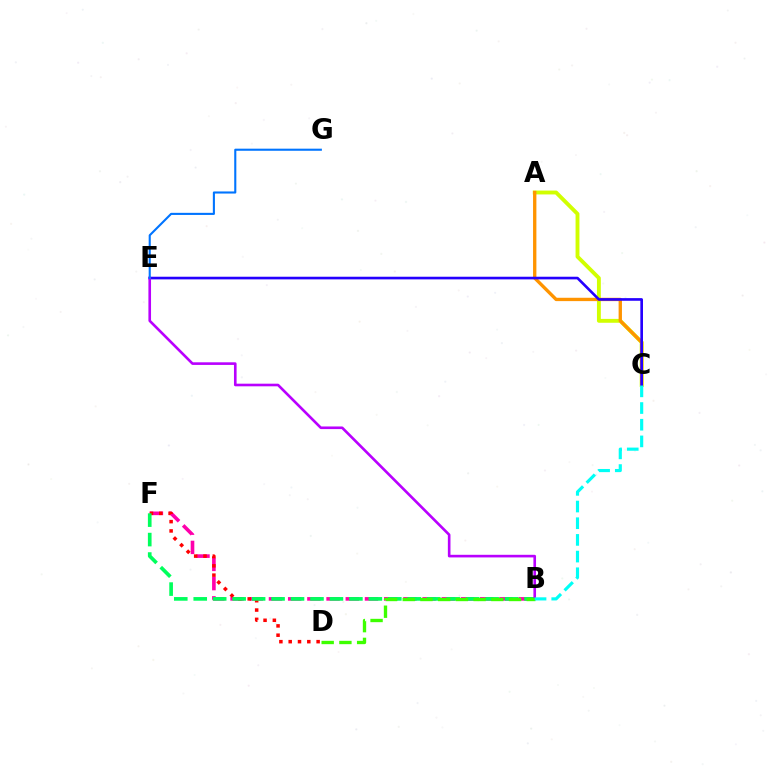{('B', 'F'): [{'color': '#ff00ac', 'line_style': 'dashed', 'thickness': 2.61}, {'color': '#00ff5c', 'line_style': 'dashed', 'thickness': 2.64}], ('D', 'F'): [{'color': '#ff0000', 'line_style': 'dotted', 'thickness': 2.53}], ('A', 'C'): [{'color': '#d1ff00', 'line_style': 'solid', 'thickness': 2.79}, {'color': '#ff9400', 'line_style': 'solid', 'thickness': 2.41}], ('C', 'E'): [{'color': '#2500ff', 'line_style': 'solid', 'thickness': 1.91}], ('B', 'E'): [{'color': '#b900ff', 'line_style': 'solid', 'thickness': 1.89}], ('B', 'D'): [{'color': '#3dff00', 'line_style': 'dashed', 'thickness': 2.41}], ('E', 'G'): [{'color': '#0074ff', 'line_style': 'solid', 'thickness': 1.51}], ('B', 'C'): [{'color': '#00fff6', 'line_style': 'dashed', 'thickness': 2.27}]}